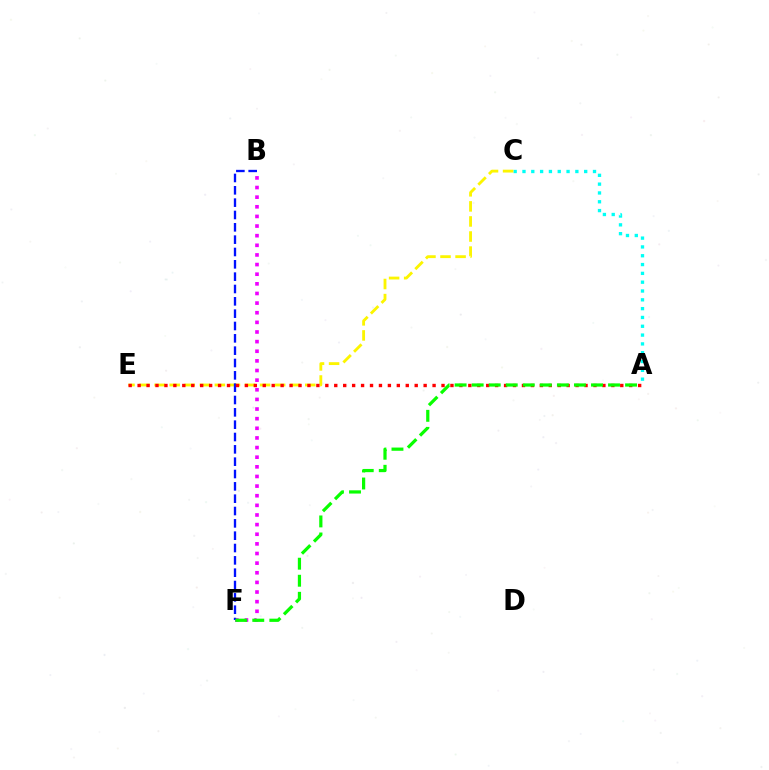{('A', 'C'): [{'color': '#00fff6', 'line_style': 'dotted', 'thickness': 2.4}], ('C', 'E'): [{'color': '#fcf500', 'line_style': 'dashed', 'thickness': 2.05}], ('B', 'F'): [{'color': '#ee00ff', 'line_style': 'dotted', 'thickness': 2.62}, {'color': '#0010ff', 'line_style': 'dashed', 'thickness': 1.68}], ('A', 'E'): [{'color': '#ff0000', 'line_style': 'dotted', 'thickness': 2.43}], ('A', 'F'): [{'color': '#08ff00', 'line_style': 'dashed', 'thickness': 2.32}]}